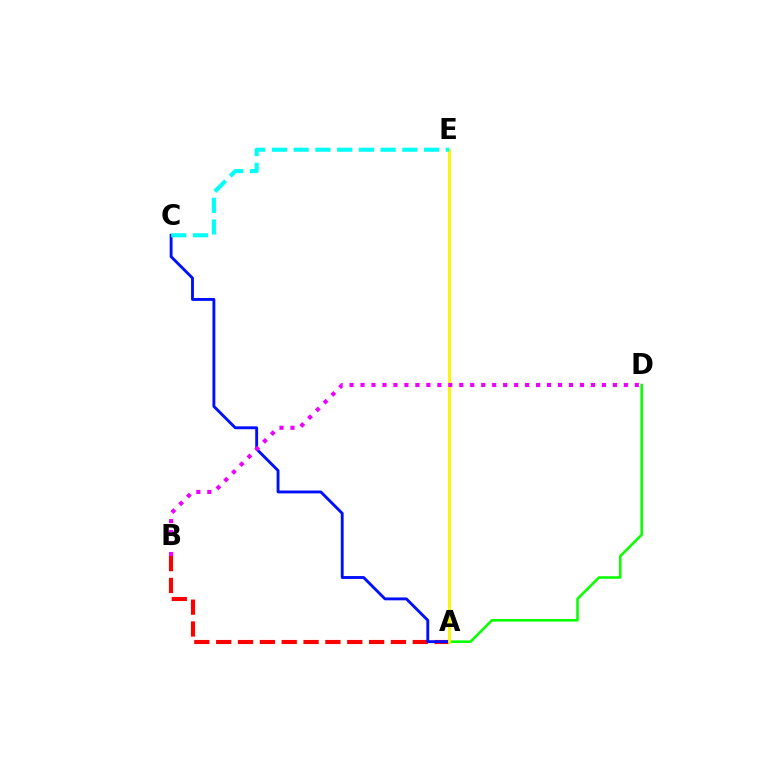{('A', 'D'): [{'color': '#08ff00', 'line_style': 'solid', 'thickness': 1.85}], ('A', 'B'): [{'color': '#ff0000', 'line_style': 'dashed', 'thickness': 2.97}], ('A', 'C'): [{'color': '#0010ff', 'line_style': 'solid', 'thickness': 2.07}], ('A', 'E'): [{'color': '#fcf500', 'line_style': 'solid', 'thickness': 2.05}], ('B', 'D'): [{'color': '#ee00ff', 'line_style': 'dotted', 'thickness': 2.98}], ('C', 'E'): [{'color': '#00fff6', 'line_style': 'dashed', 'thickness': 2.95}]}